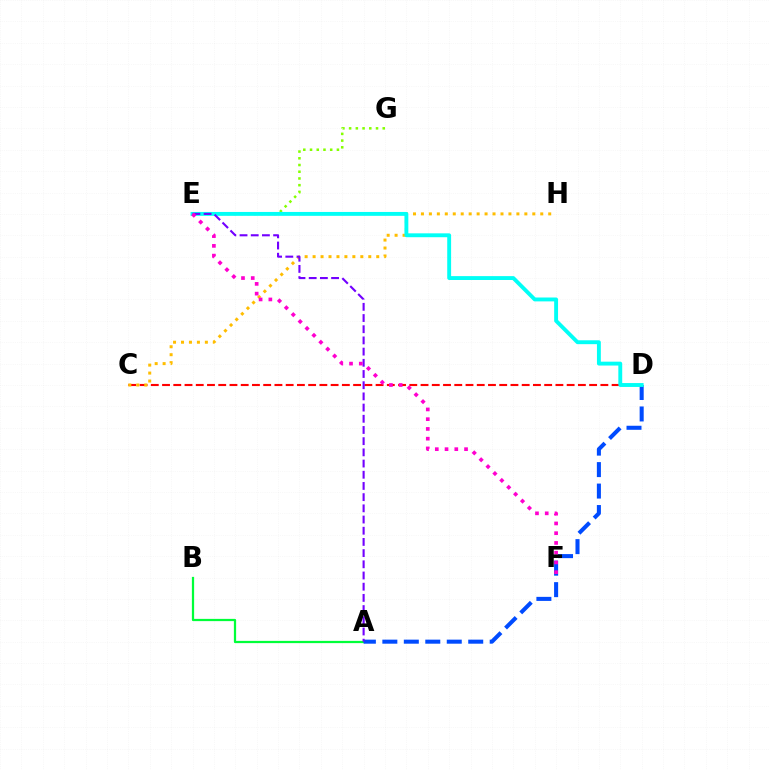{('A', 'B'): [{'color': '#00ff39', 'line_style': 'solid', 'thickness': 1.61}], ('E', 'G'): [{'color': '#84ff00', 'line_style': 'dotted', 'thickness': 1.83}], ('A', 'D'): [{'color': '#004bff', 'line_style': 'dashed', 'thickness': 2.92}], ('C', 'D'): [{'color': '#ff0000', 'line_style': 'dashed', 'thickness': 1.53}], ('C', 'H'): [{'color': '#ffbd00', 'line_style': 'dotted', 'thickness': 2.16}], ('D', 'E'): [{'color': '#00fff6', 'line_style': 'solid', 'thickness': 2.8}], ('A', 'E'): [{'color': '#7200ff', 'line_style': 'dashed', 'thickness': 1.52}], ('E', 'F'): [{'color': '#ff00cf', 'line_style': 'dotted', 'thickness': 2.65}]}